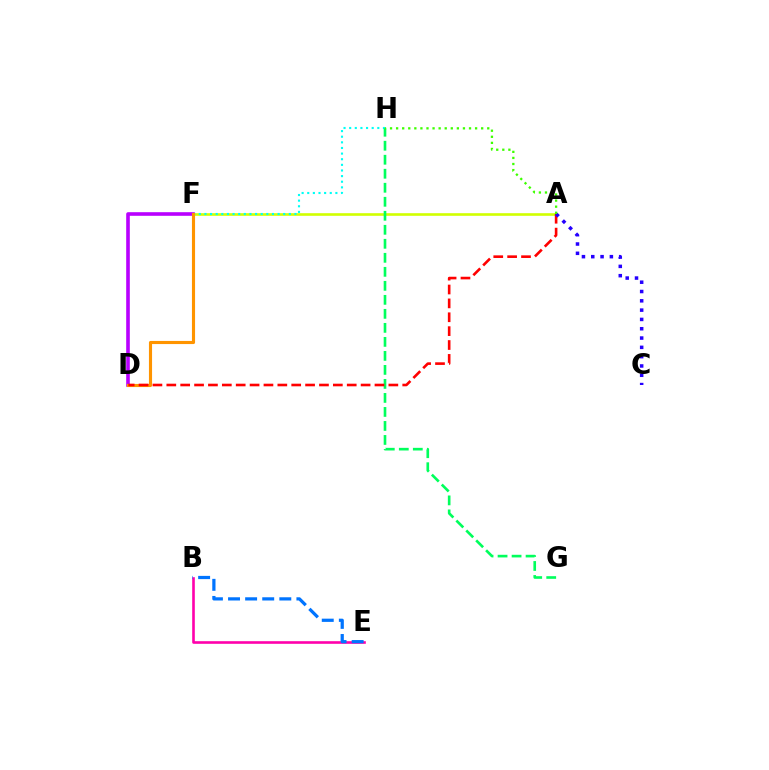{('D', 'F'): [{'color': '#b900ff', 'line_style': 'solid', 'thickness': 2.61}, {'color': '#ff9400', 'line_style': 'solid', 'thickness': 2.24}], ('A', 'F'): [{'color': '#d1ff00', 'line_style': 'solid', 'thickness': 1.89}], ('F', 'H'): [{'color': '#00fff6', 'line_style': 'dotted', 'thickness': 1.53}], ('G', 'H'): [{'color': '#00ff5c', 'line_style': 'dashed', 'thickness': 1.9}], ('B', 'E'): [{'color': '#ff00ac', 'line_style': 'solid', 'thickness': 1.89}, {'color': '#0074ff', 'line_style': 'dashed', 'thickness': 2.32}], ('A', 'D'): [{'color': '#ff0000', 'line_style': 'dashed', 'thickness': 1.89}], ('A', 'C'): [{'color': '#2500ff', 'line_style': 'dotted', 'thickness': 2.53}], ('A', 'H'): [{'color': '#3dff00', 'line_style': 'dotted', 'thickness': 1.65}]}